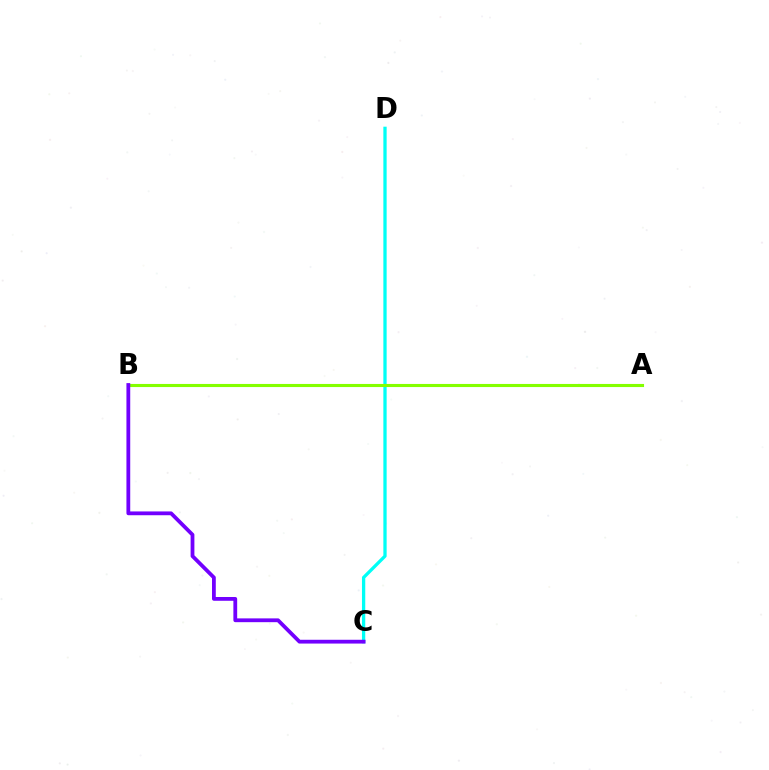{('A', 'B'): [{'color': '#ff0000', 'line_style': 'dotted', 'thickness': 1.95}, {'color': '#84ff00', 'line_style': 'solid', 'thickness': 2.23}], ('C', 'D'): [{'color': '#00fff6', 'line_style': 'solid', 'thickness': 2.37}], ('B', 'C'): [{'color': '#7200ff', 'line_style': 'solid', 'thickness': 2.73}]}